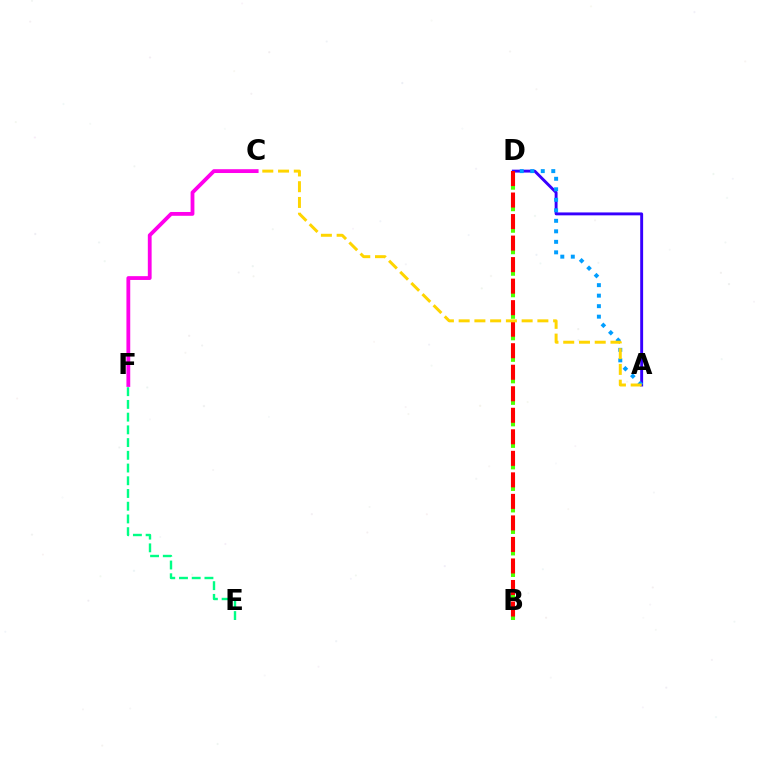{('A', 'D'): [{'color': '#3700ff', 'line_style': 'solid', 'thickness': 2.1}, {'color': '#009eff', 'line_style': 'dotted', 'thickness': 2.86}], ('E', 'F'): [{'color': '#00ff86', 'line_style': 'dashed', 'thickness': 1.73}], ('B', 'D'): [{'color': '#4fff00', 'line_style': 'dashed', 'thickness': 2.92}, {'color': '#ff0000', 'line_style': 'dashed', 'thickness': 2.92}], ('A', 'C'): [{'color': '#ffd500', 'line_style': 'dashed', 'thickness': 2.14}], ('C', 'F'): [{'color': '#ff00ed', 'line_style': 'solid', 'thickness': 2.74}]}